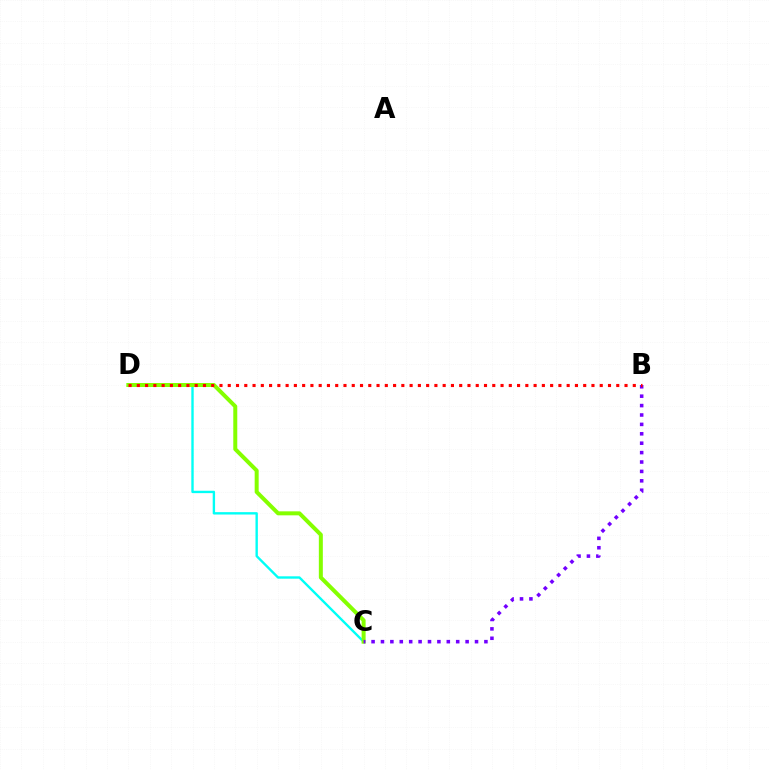{('C', 'D'): [{'color': '#00fff6', 'line_style': 'solid', 'thickness': 1.71}, {'color': '#84ff00', 'line_style': 'solid', 'thickness': 2.88}], ('B', 'C'): [{'color': '#7200ff', 'line_style': 'dotted', 'thickness': 2.56}], ('B', 'D'): [{'color': '#ff0000', 'line_style': 'dotted', 'thickness': 2.25}]}